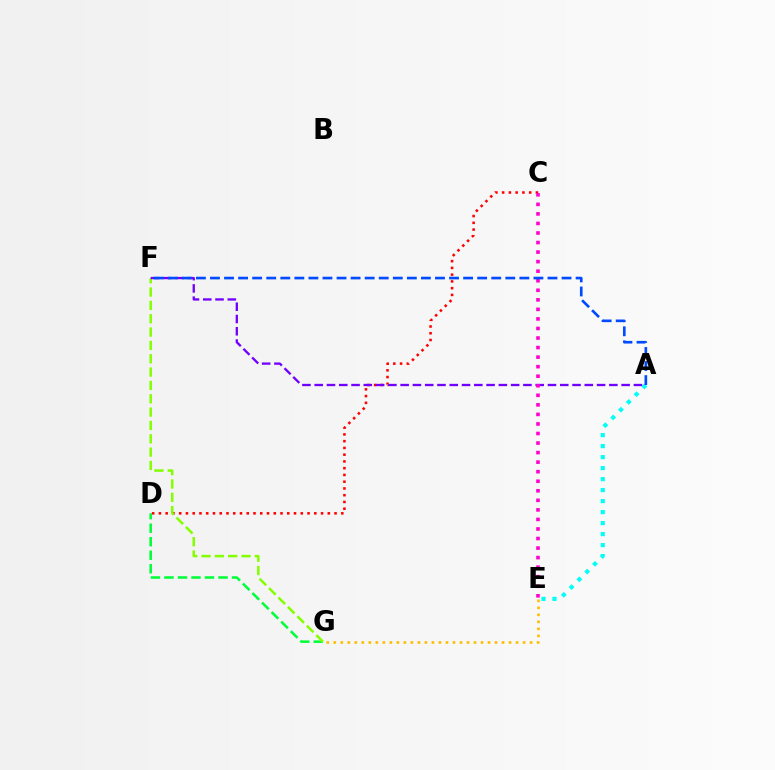{('A', 'E'): [{'color': '#00fff6', 'line_style': 'dotted', 'thickness': 2.99}], ('D', 'G'): [{'color': '#00ff39', 'line_style': 'dashed', 'thickness': 1.84}], ('C', 'D'): [{'color': '#ff0000', 'line_style': 'dotted', 'thickness': 1.84}], ('E', 'G'): [{'color': '#ffbd00', 'line_style': 'dotted', 'thickness': 1.91}], ('F', 'G'): [{'color': '#84ff00', 'line_style': 'dashed', 'thickness': 1.81}], ('A', 'F'): [{'color': '#7200ff', 'line_style': 'dashed', 'thickness': 1.67}, {'color': '#004bff', 'line_style': 'dashed', 'thickness': 1.91}], ('C', 'E'): [{'color': '#ff00cf', 'line_style': 'dotted', 'thickness': 2.59}]}